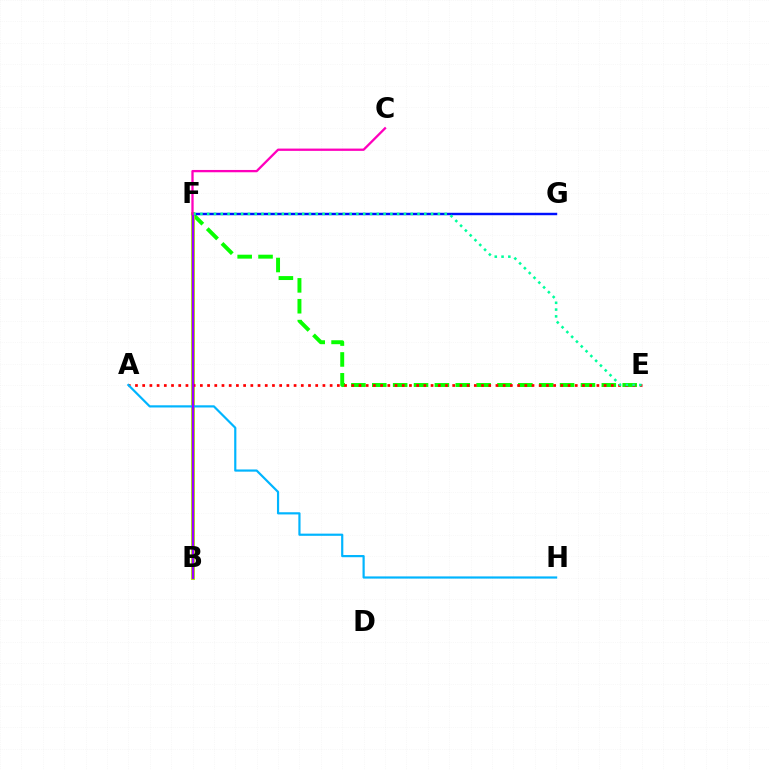{('E', 'F'): [{'color': '#08ff00', 'line_style': 'dashed', 'thickness': 2.83}, {'color': '#00ff9d', 'line_style': 'dotted', 'thickness': 1.84}], ('B', 'F'): [{'color': '#ffa500', 'line_style': 'dotted', 'thickness': 1.76}, {'color': '#b3ff00', 'line_style': 'solid', 'thickness': 2.86}, {'color': '#9b00ff', 'line_style': 'solid', 'thickness': 1.74}], ('A', 'E'): [{'color': '#ff0000', 'line_style': 'dotted', 'thickness': 1.96}], ('F', 'G'): [{'color': '#0010ff', 'line_style': 'solid', 'thickness': 1.75}], ('A', 'H'): [{'color': '#00b5ff', 'line_style': 'solid', 'thickness': 1.58}], ('C', 'F'): [{'color': '#ff00bd', 'line_style': 'solid', 'thickness': 1.65}]}